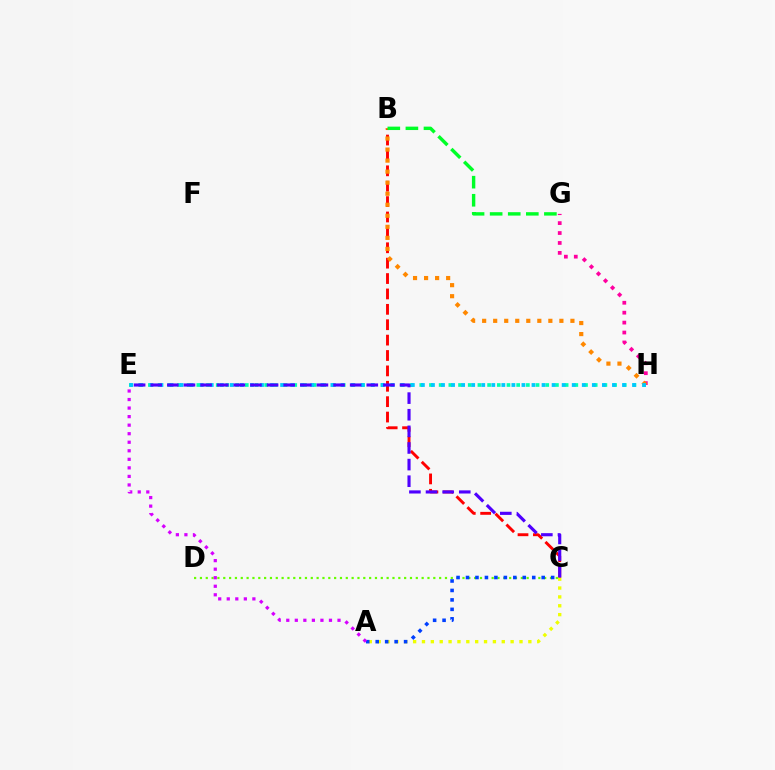{('G', 'H'): [{'color': '#ff00a0', 'line_style': 'dotted', 'thickness': 2.7}], ('A', 'C'): [{'color': '#eeff00', 'line_style': 'dotted', 'thickness': 2.41}, {'color': '#003fff', 'line_style': 'dotted', 'thickness': 2.57}], ('C', 'D'): [{'color': '#66ff00', 'line_style': 'dotted', 'thickness': 1.59}], ('B', 'C'): [{'color': '#ff0000', 'line_style': 'dashed', 'thickness': 2.09}], ('E', 'H'): [{'color': '#00ffaf', 'line_style': 'dotted', 'thickness': 2.63}, {'color': '#00c7ff', 'line_style': 'dotted', 'thickness': 2.73}], ('B', 'H'): [{'color': '#ff8800', 'line_style': 'dotted', 'thickness': 3.0}], ('B', 'G'): [{'color': '#00ff27', 'line_style': 'dashed', 'thickness': 2.46}], ('A', 'E'): [{'color': '#d600ff', 'line_style': 'dotted', 'thickness': 2.32}], ('C', 'E'): [{'color': '#4f00ff', 'line_style': 'dashed', 'thickness': 2.26}]}